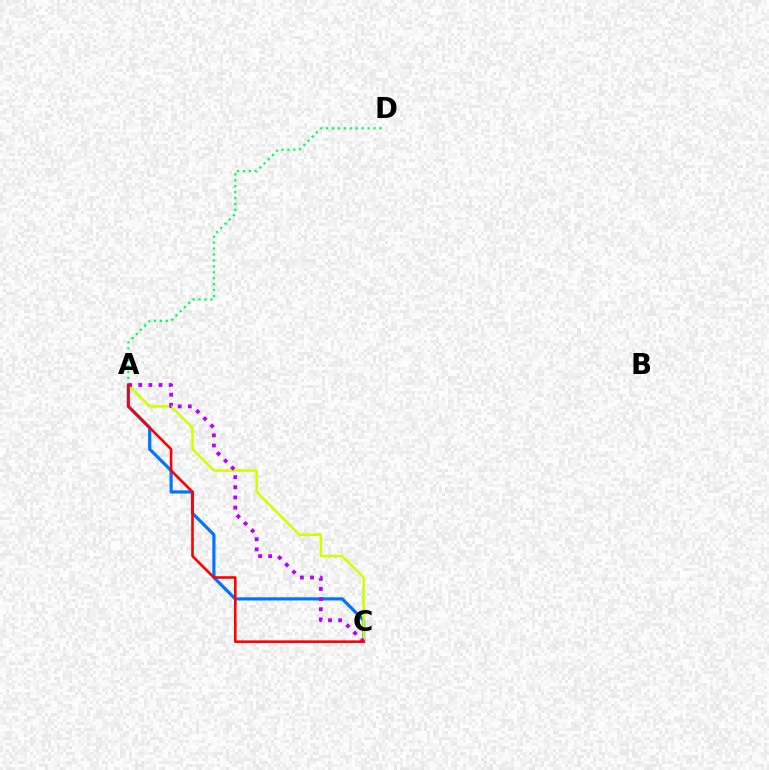{('A', 'C'): [{'color': '#0074ff', 'line_style': 'solid', 'thickness': 2.28}, {'color': '#d1ff00', 'line_style': 'solid', 'thickness': 1.81}, {'color': '#b900ff', 'line_style': 'dotted', 'thickness': 2.75}, {'color': '#ff0000', 'line_style': 'solid', 'thickness': 1.86}], ('A', 'D'): [{'color': '#00ff5c', 'line_style': 'dotted', 'thickness': 1.61}]}